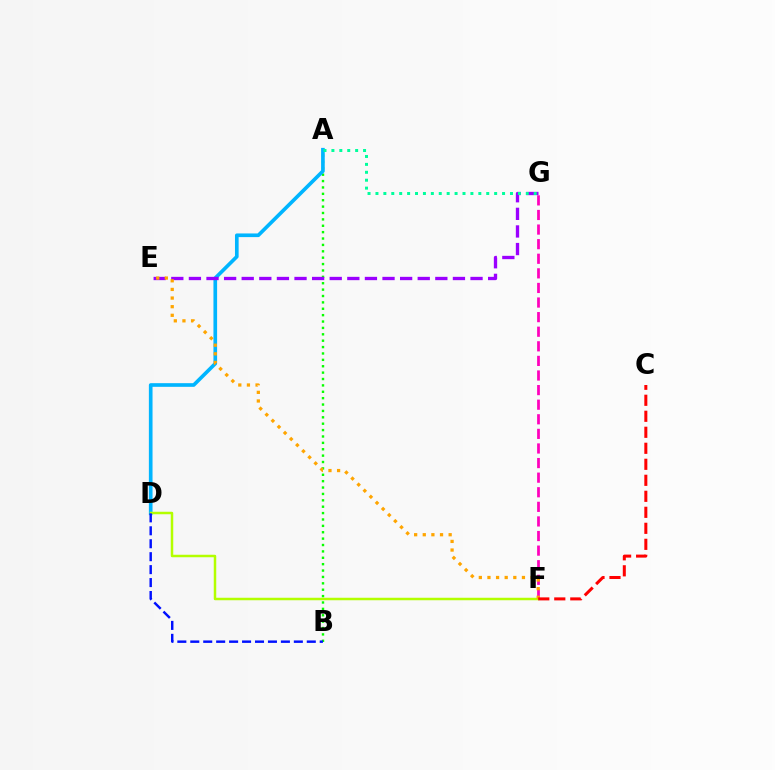{('A', 'B'): [{'color': '#08ff00', 'line_style': 'dotted', 'thickness': 1.73}], ('A', 'D'): [{'color': '#00b5ff', 'line_style': 'solid', 'thickness': 2.63}], ('F', 'G'): [{'color': '#ff00bd', 'line_style': 'dashed', 'thickness': 1.98}], ('D', 'F'): [{'color': '#b3ff00', 'line_style': 'solid', 'thickness': 1.79}], ('E', 'G'): [{'color': '#9b00ff', 'line_style': 'dashed', 'thickness': 2.39}], ('B', 'D'): [{'color': '#0010ff', 'line_style': 'dashed', 'thickness': 1.76}], ('A', 'G'): [{'color': '#00ff9d', 'line_style': 'dotted', 'thickness': 2.15}], ('E', 'F'): [{'color': '#ffa500', 'line_style': 'dotted', 'thickness': 2.34}], ('C', 'F'): [{'color': '#ff0000', 'line_style': 'dashed', 'thickness': 2.17}]}